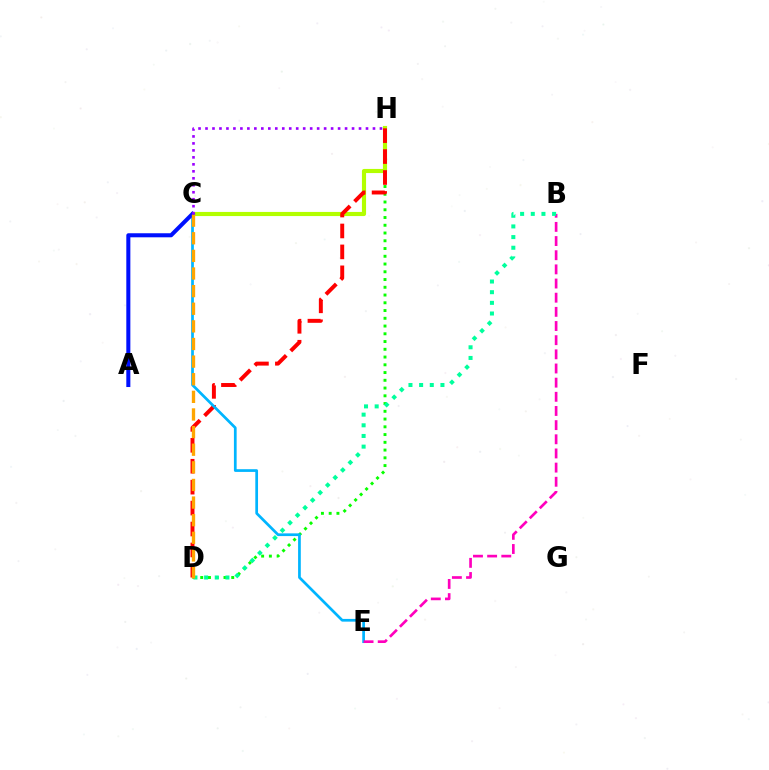{('D', 'H'): [{'color': '#08ff00', 'line_style': 'dotted', 'thickness': 2.11}, {'color': '#ff0000', 'line_style': 'dashed', 'thickness': 2.84}], ('C', 'H'): [{'color': '#b3ff00', 'line_style': 'solid', 'thickness': 2.97}, {'color': '#9b00ff', 'line_style': 'dotted', 'thickness': 1.9}], ('C', 'E'): [{'color': '#00b5ff', 'line_style': 'solid', 'thickness': 1.96}], ('B', 'E'): [{'color': '#ff00bd', 'line_style': 'dashed', 'thickness': 1.92}], ('A', 'C'): [{'color': '#0010ff', 'line_style': 'solid', 'thickness': 2.91}], ('B', 'D'): [{'color': '#00ff9d', 'line_style': 'dotted', 'thickness': 2.9}], ('C', 'D'): [{'color': '#ffa500', 'line_style': 'dashed', 'thickness': 2.39}]}